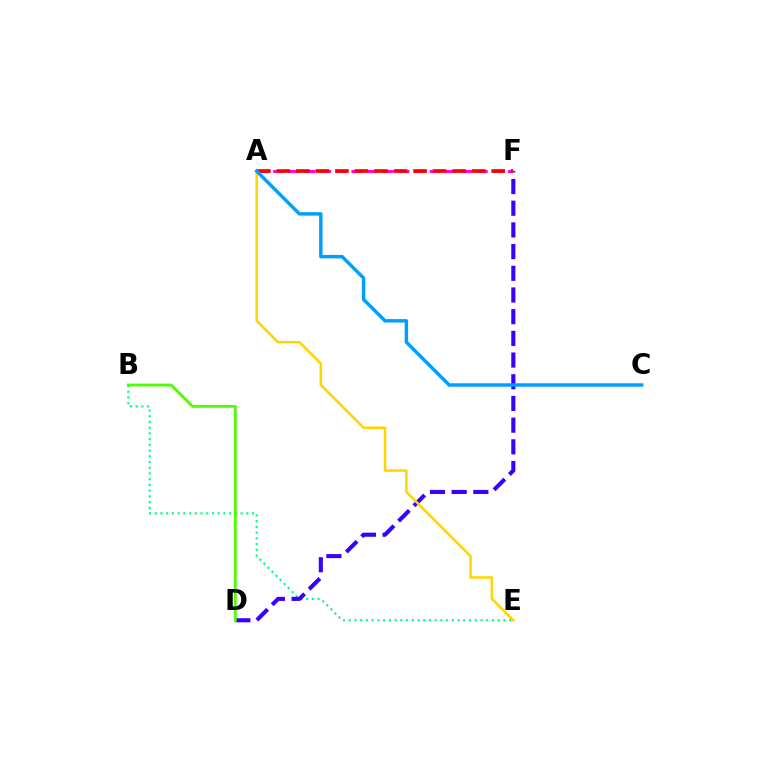{('B', 'E'): [{'color': '#00ff86', 'line_style': 'dotted', 'thickness': 1.56}], ('D', 'F'): [{'color': '#3700ff', 'line_style': 'dashed', 'thickness': 2.95}], ('A', 'E'): [{'color': '#ffd500', 'line_style': 'solid', 'thickness': 1.82}], ('A', 'F'): [{'color': '#ff00ed', 'line_style': 'dashed', 'thickness': 2.13}, {'color': '#ff0000', 'line_style': 'dashed', 'thickness': 2.65}], ('B', 'D'): [{'color': '#4fff00', 'line_style': 'solid', 'thickness': 2.05}], ('A', 'C'): [{'color': '#009eff', 'line_style': 'solid', 'thickness': 2.48}]}